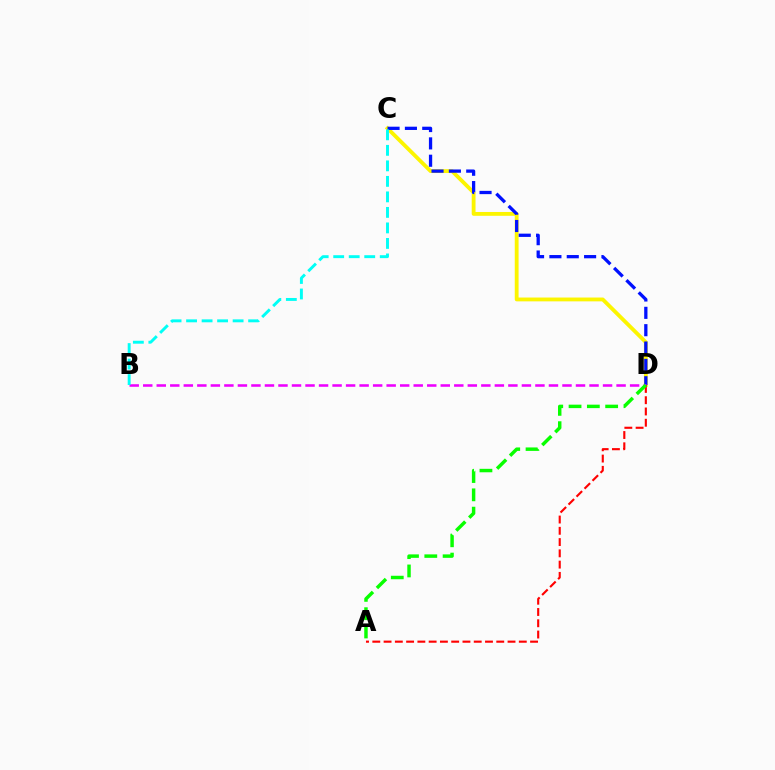{('C', 'D'): [{'color': '#fcf500', 'line_style': 'solid', 'thickness': 2.75}, {'color': '#0010ff', 'line_style': 'dashed', 'thickness': 2.36}], ('B', 'D'): [{'color': '#ee00ff', 'line_style': 'dashed', 'thickness': 1.84}], ('B', 'C'): [{'color': '#00fff6', 'line_style': 'dashed', 'thickness': 2.11}], ('A', 'D'): [{'color': '#ff0000', 'line_style': 'dashed', 'thickness': 1.53}, {'color': '#08ff00', 'line_style': 'dashed', 'thickness': 2.49}]}